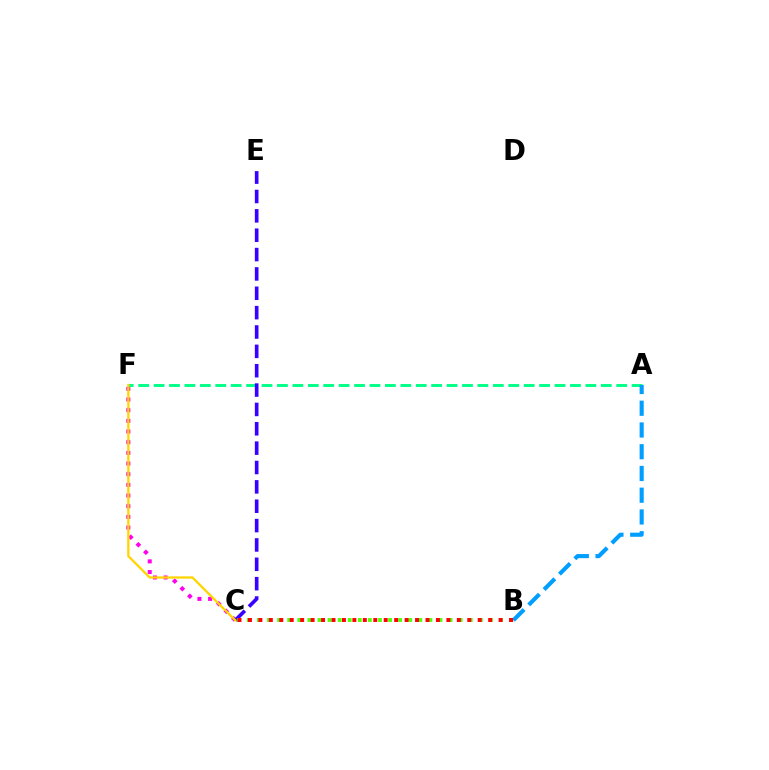{('C', 'F'): [{'color': '#ff00ed', 'line_style': 'dotted', 'thickness': 2.9}, {'color': '#ffd500', 'line_style': 'solid', 'thickness': 1.64}], ('A', 'F'): [{'color': '#00ff86', 'line_style': 'dashed', 'thickness': 2.09}], ('A', 'B'): [{'color': '#009eff', 'line_style': 'dashed', 'thickness': 2.95}], ('C', 'E'): [{'color': '#3700ff', 'line_style': 'dashed', 'thickness': 2.63}], ('B', 'C'): [{'color': '#4fff00', 'line_style': 'dotted', 'thickness': 2.74}, {'color': '#ff0000', 'line_style': 'dotted', 'thickness': 2.84}]}